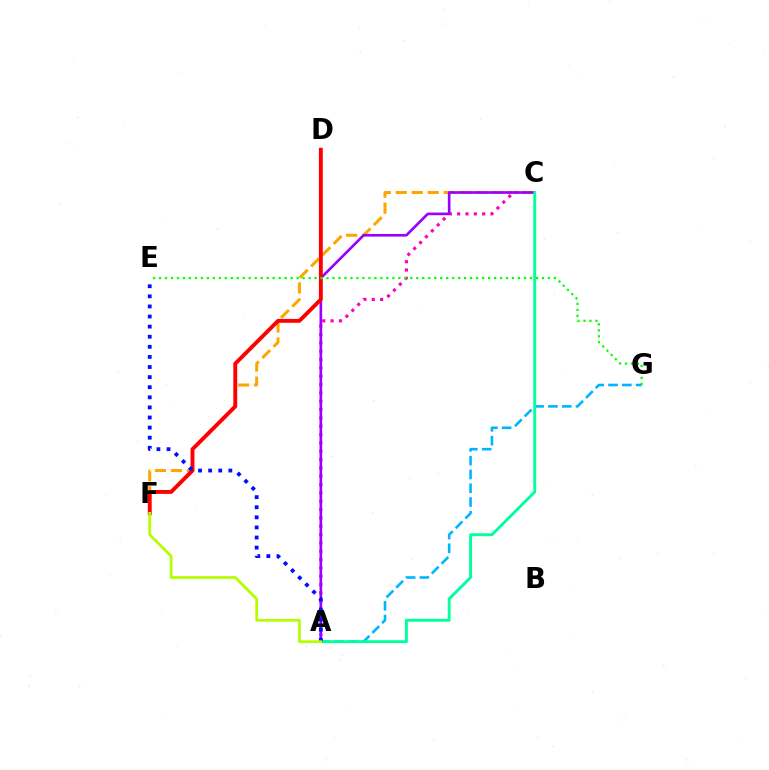{('A', 'C'): [{'color': '#ff00bd', 'line_style': 'dotted', 'thickness': 2.26}, {'color': '#9b00ff', 'line_style': 'solid', 'thickness': 1.91}, {'color': '#00ff9d', 'line_style': 'solid', 'thickness': 2.09}], ('C', 'F'): [{'color': '#ffa500', 'line_style': 'dashed', 'thickness': 2.17}], ('D', 'F'): [{'color': '#ff0000', 'line_style': 'solid', 'thickness': 2.79}], ('A', 'G'): [{'color': '#00b5ff', 'line_style': 'dashed', 'thickness': 1.87}], ('A', 'E'): [{'color': '#0010ff', 'line_style': 'dotted', 'thickness': 2.74}], ('E', 'G'): [{'color': '#08ff00', 'line_style': 'dotted', 'thickness': 1.63}], ('A', 'F'): [{'color': '#b3ff00', 'line_style': 'solid', 'thickness': 1.99}]}